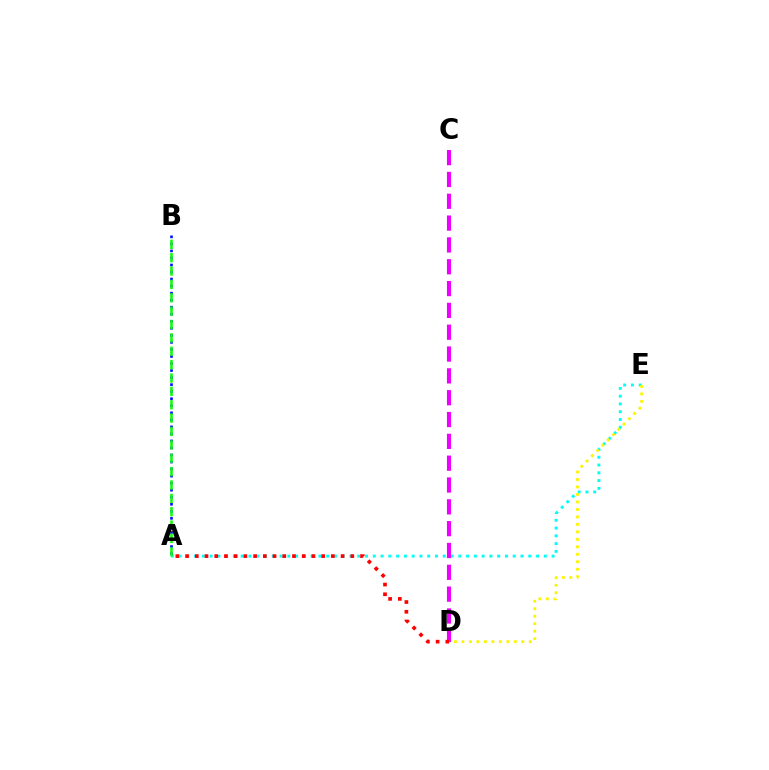{('A', 'E'): [{'color': '#00fff6', 'line_style': 'dotted', 'thickness': 2.11}], ('C', 'D'): [{'color': '#ee00ff', 'line_style': 'dashed', 'thickness': 2.97}], ('A', 'B'): [{'color': '#0010ff', 'line_style': 'dotted', 'thickness': 1.91}, {'color': '#08ff00', 'line_style': 'dashed', 'thickness': 1.82}], ('D', 'E'): [{'color': '#fcf500', 'line_style': 'dotted', 'thickness': 2.03}], ('A', 'D'): [{'color': '#ff0000', 'line_style': 'dotted', 'thickness': 2.64}]}